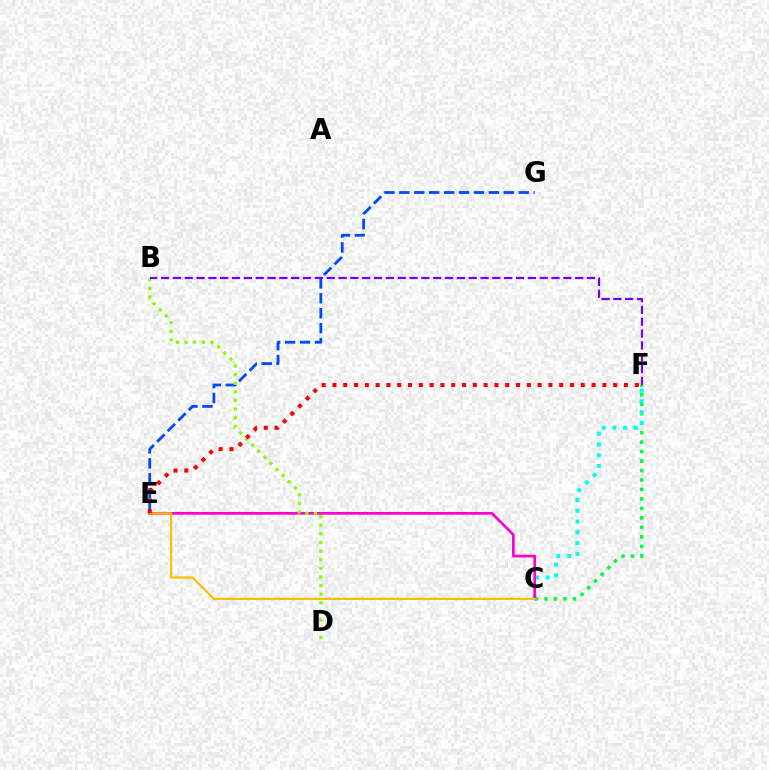{('C', 'F'): [{'color': '#00ff39', 'line_style': 'dotted', 'thickness': 2.57}, {'color': '#00fff6', 'line_style': 'dotted', 'thickness': 2.92}], ('E', 'G'): [{'color': '#004bff', 'line_style': 'dashed', 'thickness': 2.03}], ('C', 'E'): [{'color': '#ff00cf', 'line_style': 'solid', 'thickness': 1.95}, {'color': '#ffbd00', 'line_style': 'solid', 'thickness': 1.55}], ('B', 'D'): [{'color': '#84ff00', 'line_style': 'dotted', 'thickness': 2.35}], ('E', 'F'): [{'color': '#ff0000', 'line_style': 'dotted', 'thickness': 2.93}], ('B', 'F'): [{'color': '#7200ff', 'line_style': 'dashed', 'thickness': 1.61}]}